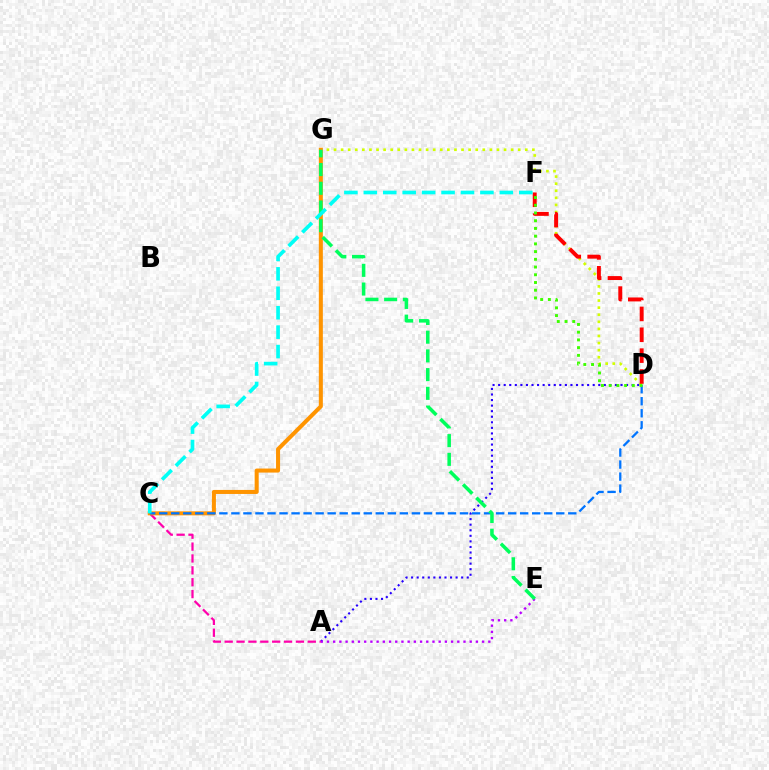{('A', 'D'): [{'color': '#2500ff', 'line_style': 'dotted', 'thickness': 1.51}], ('D', 'G'): [{'color': '#d1ff00', 'line_style': 'dotted', 'thickness': 1.92}], ('A', 'C'): [{'color': '#ff00ac', 'line_style': 'dashed', 'thickness': 1.61}], ('A', 'E'): [{'color': '#b900ff', 'line_style': 'dotted', 'thickness': 1.69}], ('D', 'F'): [{'color': '#ff0000', 'line_style': 'dashed', 'thickness': 2.83}, {'color': '#3dff00', 'line_style': 'dotted', 'thickness': 2.1}], ('C', 'G'): [{'color': '#ff9400', 'line_style': 'solid', 'thickness': 2.9}], ('C', 'D'): [{'color': '#0074ff', 'line_style': 'dashed', 'thickness': 1.63}], ('E', 'G'): [{'color': '#00ff5c', 'line_style': 'dashed', 'thickness': 2.54}], ('C', 'F'): [{'color': '#00fff6', 'line_style': 'dashed', 'thickness': 2.64}]}